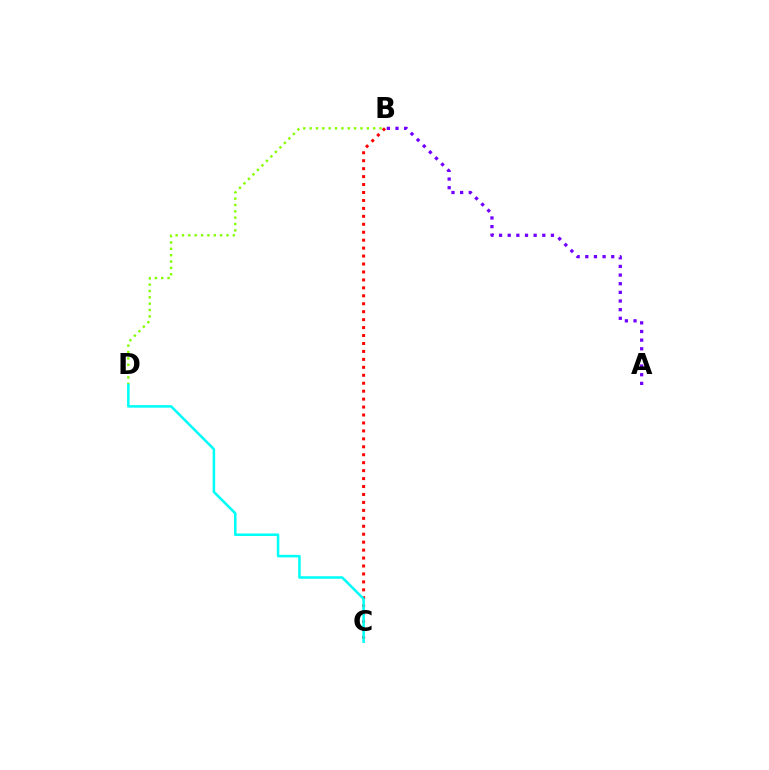{('B', 'C'): [{'color': '#ff0000', 'line_style': 'dotted', 'thickness': 2.16}], ('B', 'D'): [{'color': '#84ff00', 'line_style': 'dotted', 'thickness': 1.73}], ('A', 'B'): [{'color': '#7200ff', 'line_style': 'dotted', 'thickness': 2.35}], ('C', 'D'): [{'color': '#00fff6', 'line_style': 'solid', 'thickness': 1.83}]}